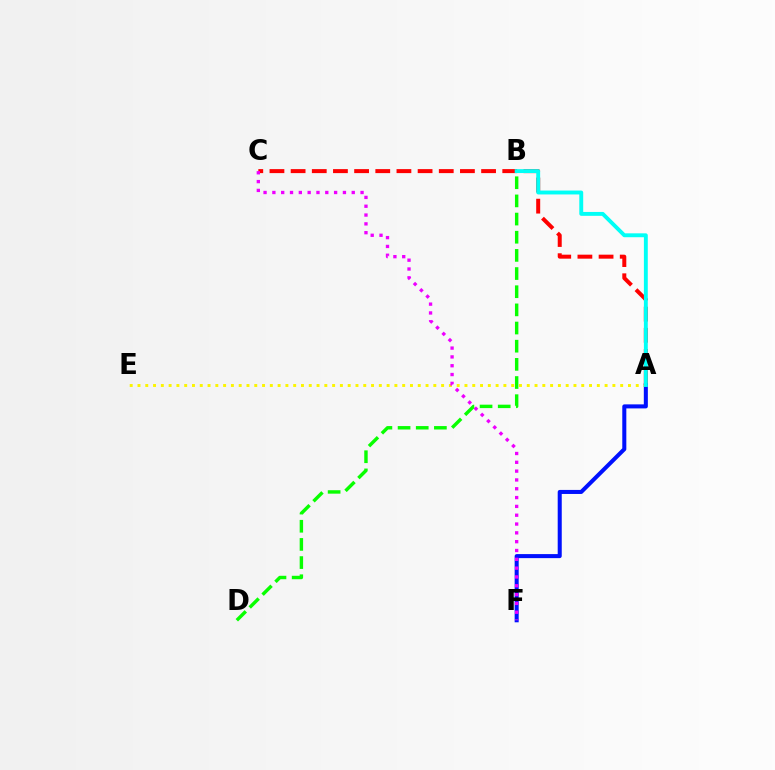{('A', 'E'): [{'color': '#fcf500', 'line_style': 'dotted', 'thickness': 2.12}], ('A', 'C'): [{'color': '#ff0000', 'line_style': 'dashed', 'thickness': 2.88}], ('A', 'F'): [{'color': '#0010ff', 'line_style': 'solid', 'thickness': 2.91}], ('A', 'B'): [{'color': '#00fff6', 'line_style': 'solid', 'thickness': 2.8}], ('C', 'F'): [{'color': '#ee00ff', 'line_style': 'dotted', 'thickness': 2.4}], ('B', 'D'): [{'color': '#08ff00', 'line_style': 'dashed', 'thickness': 2.47}]}